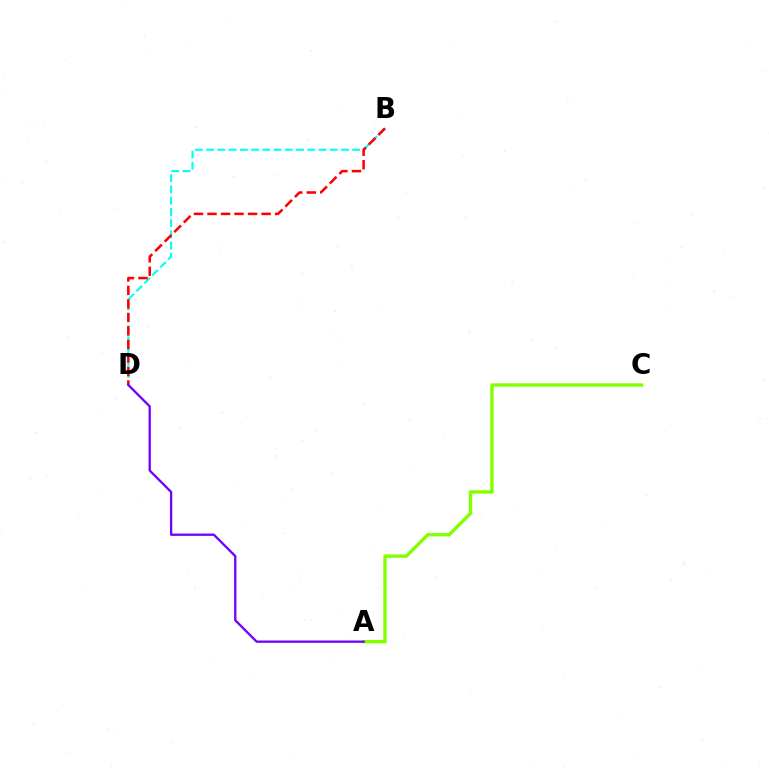{('B', 'D'): [{'color': '#00fff6', 'line_style': 'dashed', 'thickness': 1.53}, {'color': '#ff0000', 'line_style': 'dashed', 'thickness': 1.84}], ('A', 'C'): [{'color': '#84ff00', 'line_style': 'solid', 'thickness': 2.43}], ('A', 'D'): [{'color': '#7200ff', 'line_style': 'solid', 'thickness': 1.66}]}